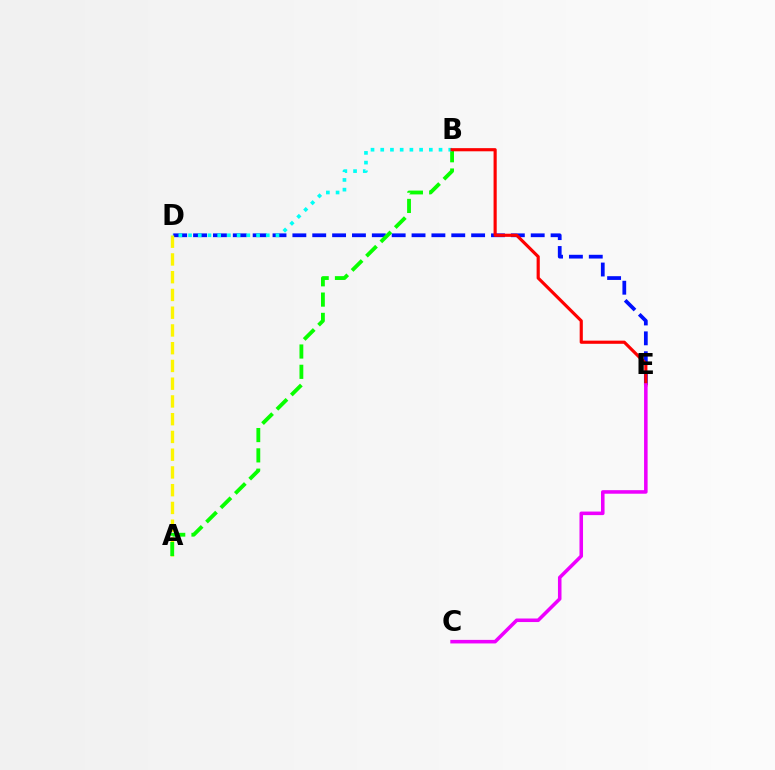{('D', 'E'): [{'color': '#0010ff', 'line_style': 'dashed', 'thickness': 2.7}], ('A', 'D'): [{'color': '#fcf500', 'line_style': 'dashed', 'thickness': 2.41}], ('A', 'B'): [{'color': '#08ff00', 'line_style': 'dashed', 'thickness': 2.76}], ('B', 'D'): [{'color': '#00fff6', 'line_style': 'dotted', 'thickness': 2.64}], ('B', 'E'): [{'color': '#ff0000', 'line_style': 'solid', 'thickness': 2.27}], ('C', 'E'): [{'color': '#ee00ff', 'line_style': 'solid', 'thickness': 2.56}]}